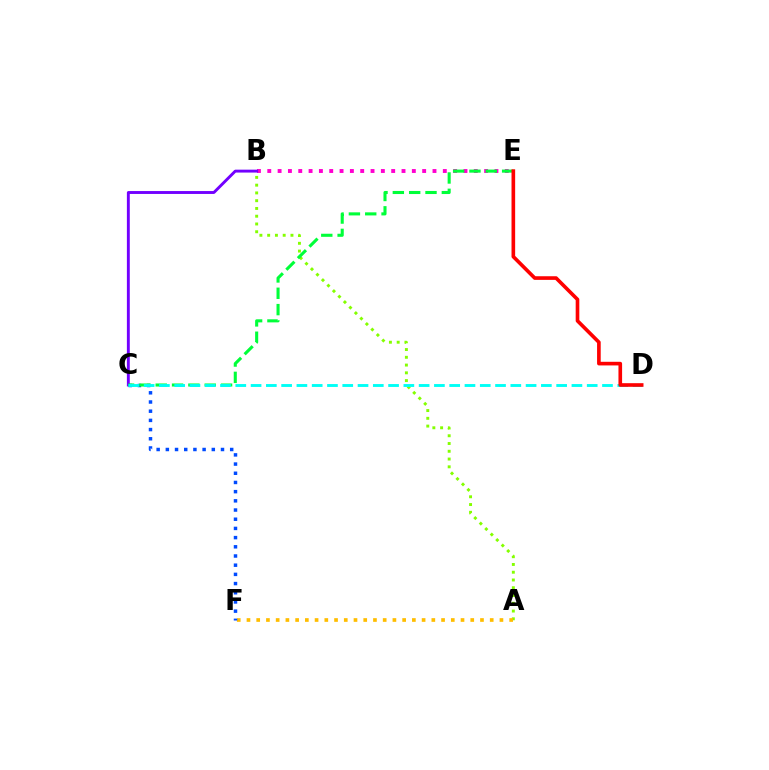{('B', 'E'): [{'color': '#ff00cf', 'line_style': 'dotted', 'thickness': 2.81}], ('A', 'B'): [{'color': '#84ff00', 'line_style': 'dotted', 'thickness': 2.11}], ('A', 'F'): [{'color': '#ffbd00', 'line_style': 'dotted', 'thickness': 2.64}], ('B', 'C'): [{'color': '#7200ff', 'line_style': 'solid', 'thickness': 2.09}], ('C', 'F'): [{'color': '#004bff', 'line_style': 'dotted', 'thickness': 2.5}], ('C', 'E'): [{'color': '#00ff39', 'line_style': 'dashed', 'thickness': 2.22}], ('C', 'D'): [{'color': '#00fff6', 'line_style': 'dashed', 'thickness': 2.08}], ('D', 'E'): [{'color': '#ff0000', 'line_style': 'solid', 'thickness': 2.62}]}